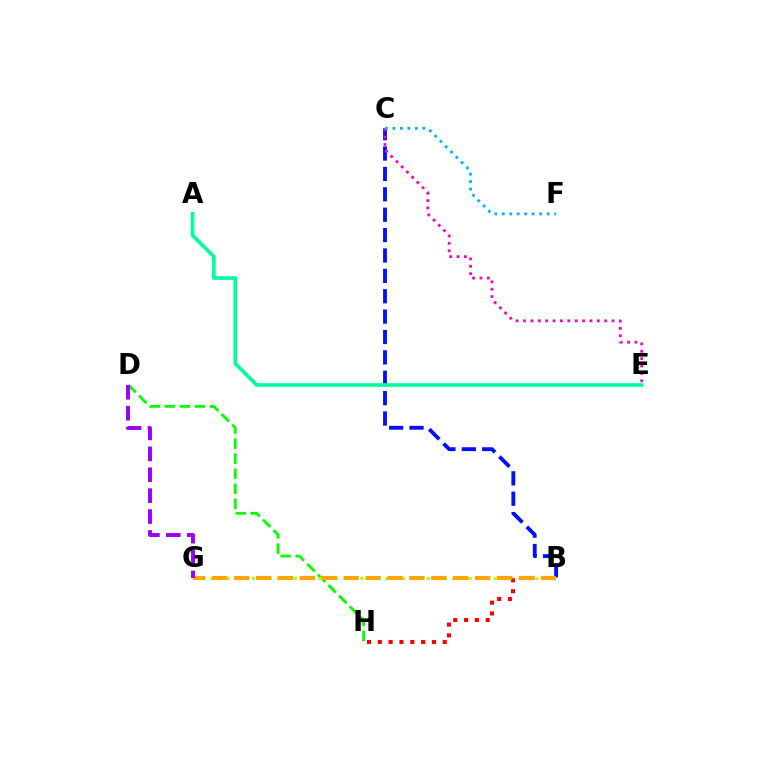{('D', 'H'): [{'color': '#08ff00', 'line_style': 'dashed', 'thickness': 2.04}], ('B', 'C'): [{'color': '#0010ff', 'line_style': 'dashed', 'thickness': 2.77}], ('B', 'G'): [{'color': '#b3ff00', 'line_style': 'dotted', 'thickness': 2.26}, {'color': '#ffa500', 'line_style': 'dashed', 'thickness': 2.98}], ('B', 'H'): [{'color': '#ff0000', 'line_style': 'dotted', 'thickness': 2.94}], ('C', 'E'): [{'color': '#ff00bd', 'line_style': 'dotted', 'thickness': 2.01}], ('C', 'F'): [{'color': '#00b5ff', 'line_style': 'dotted', 'thickness': 2.03}], ('D', 'G'): [{'color': '#9b00ff', 'line_style': 'dashed', 'thickness': 2.84}], ('A', 'E'): [{'color': '#00ff9d', 'line_style': 'solid', 'thickness': 2.65}]}